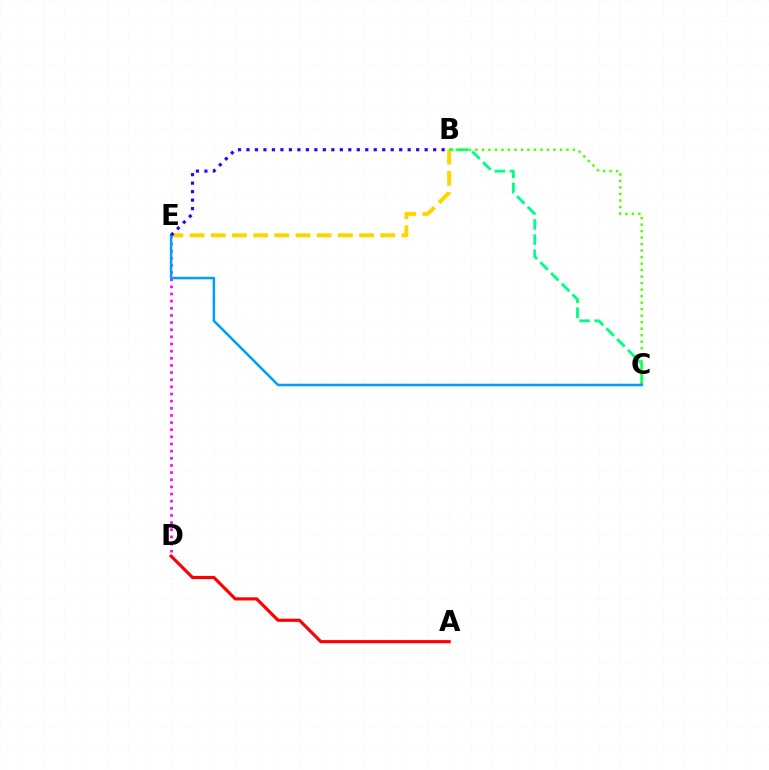{('D', 'E'): [{'color': '#ff00ed', 'line_style': 'dotted', 'thickness': 1.94}], ('B', 'E'): [{'color': '#ffd500', 'line_style': 'dashed', 'thickness': 2.88}, {'color': '#3700ff', 'line_style': 'dotted', 'thickness': 2.31}], ('B', 'C'): [{'color': '#00ff86', 'line_style': 'dashed', 'thickness': 2.06}, {'color': '#4fff00', 'line_style': 'dotted', 'thickness': 1.77}], ('C', 'E'): [{'color': '#009eff', 'line_style': 'solid', 'thickness': 1.82}], ('A', 'D'): [{'color': '#ff0000', 'line_style': 'solid', 'thickness': 2.26}]}